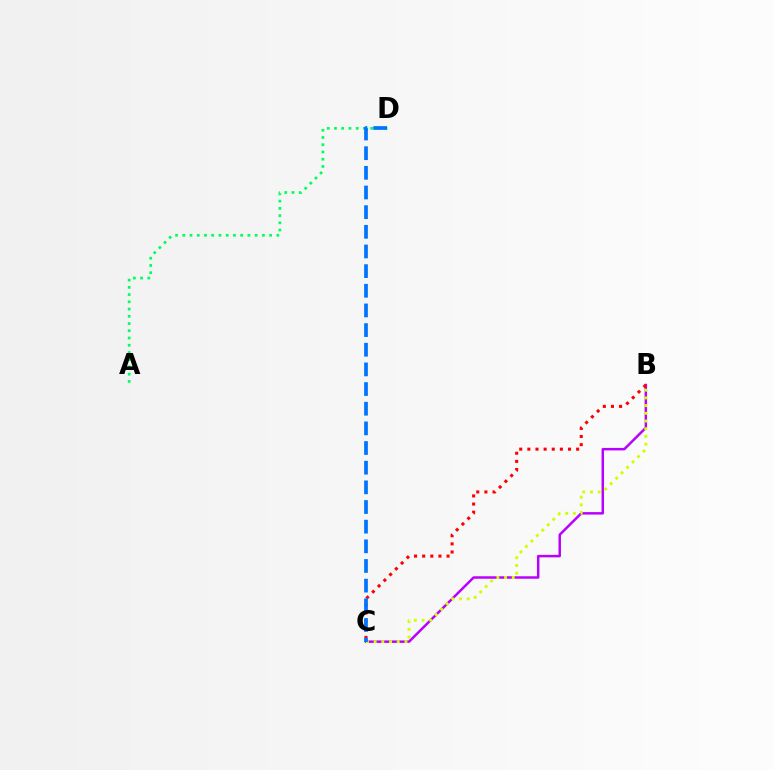{('B', 'C'): [{'color': '#b900ff', 'line_style': 'solid', 'thickness': 1.79}, {'color': '#d1ff00', 'line_style': 'dotted', 'thickness': 2.09}, {'color': '#ff0000', 'line_style': 'dotted', 'thickness': 2.21}], ('A', 'D'): [{'color': '#00ff5c', 'line_style': 'dotted', 'thickness': 1.97}], ('C', 'D'): [{'color': '#0074ff', 'line_style': 'dashed', 'thickness': 2.67}]}